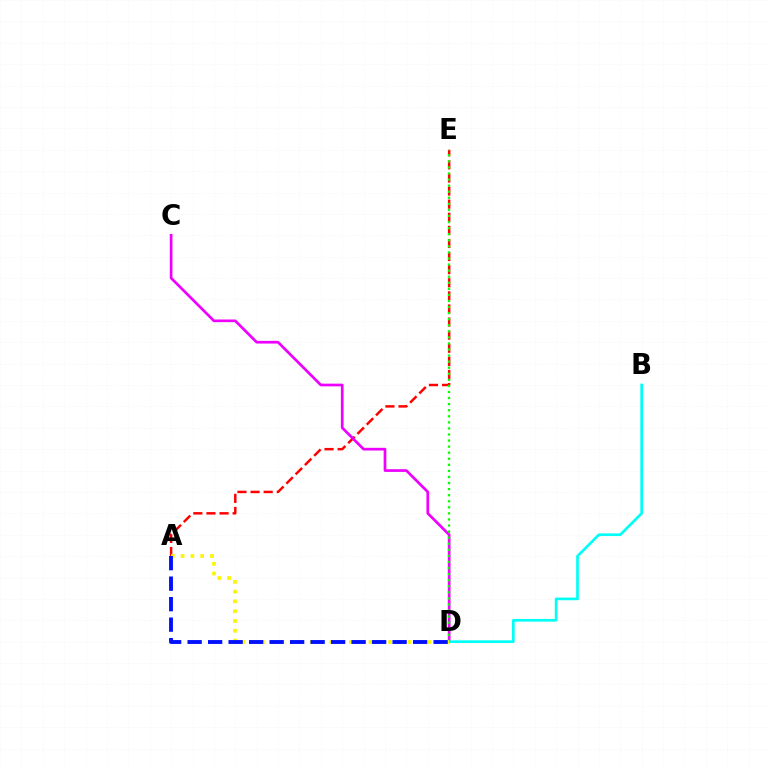{('A', 'E'): [{'color': '#ff0000', 'line_style': 'dashed', 'thickness': 1.78}], ('C', 'D'): [{'color': '#ee00ff', 'line_style': 'solid', 'thickness': 1.94}], ('D', 'E'): [{'color': '#08ff00', 'line_style': 'dotted', 'thickness': 1.65}], ('B', 'D'): [{'color': '#00fff6', 'line_style': 'solid', 'thickness': 1.93}], ('A', 'D'): [{'color': '#fcf500', 'line_style': 'dotted', 'thickness': 2.66}, {'color': '#0010ff', 'line_style': 'dashed', 'thickness': 2.78}]}